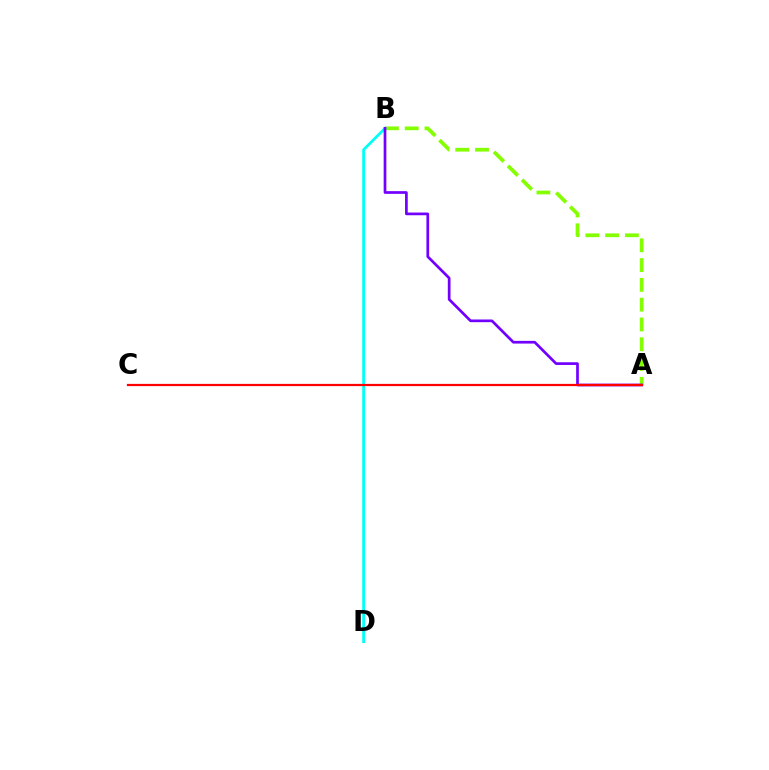{('A', 'B'): [{'color': '#84ff00', 'line_style': 'dashed', 'thickness': 2.69}, {'color': '#7200ff', 'line_style': 'solid', 'thickness': 1.95}], ('B', 'D'): [{'color': '#00fff6', 'line_style': 'solid', 'thickness': 2.0}], ('A', 'C'): [{'color': '#ff0000', 'line_style': 'solid', 'thickness': 1.61}]}